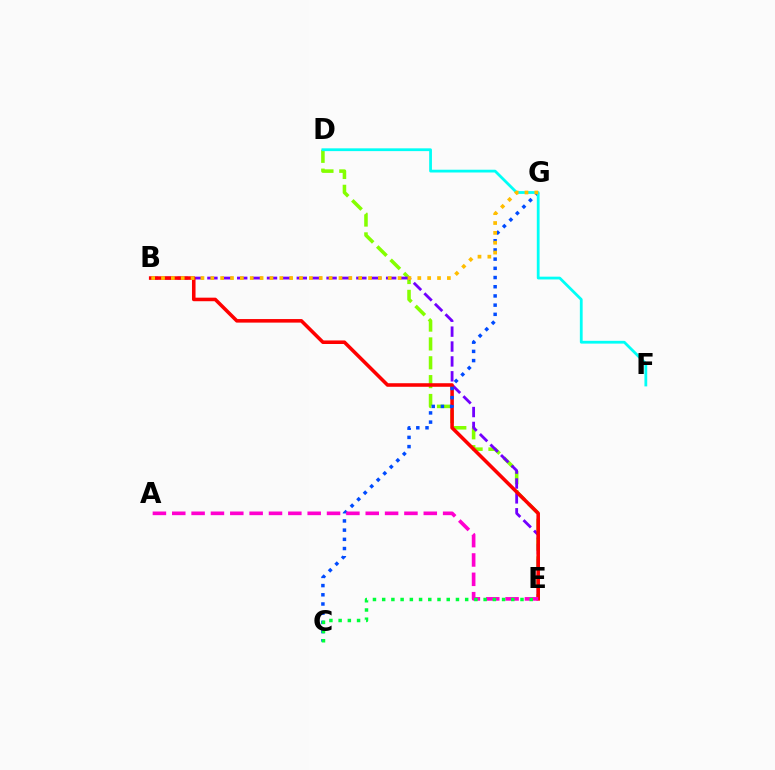{('D', 'E'): [{'color': '#84ff00', 'line_style': 'dashed', 'thickness': 2.56}], ('B', 'E'): [{'color': '#7200ff', 'line_style': 'dashed', 'thickness': 2.02}, {'color': '#ff0000', 'line_style': 'solid', 'thickness': 2.56}], ('C', 'G'): [{'color': '#004bff', 'line_style': 'dotted', 'thickness': 2.5}], ('A', 'E'): [{'color': '#ff00cf', 'line_style': 'dashed', 'thickness': 2.63}], ('D', 'F'): [{'color': '#00fff6', 'line_style': 'solid', 'thickness': 2.0}], ('B', 'G'): [{'color': '#ffbd00', 'line_style': 'dotted', 'thickness': 2.68}], ('C', 'E'): [{'color': '#00ff39', 'line_style': 'dotted', 'thickness': 2.51}]}